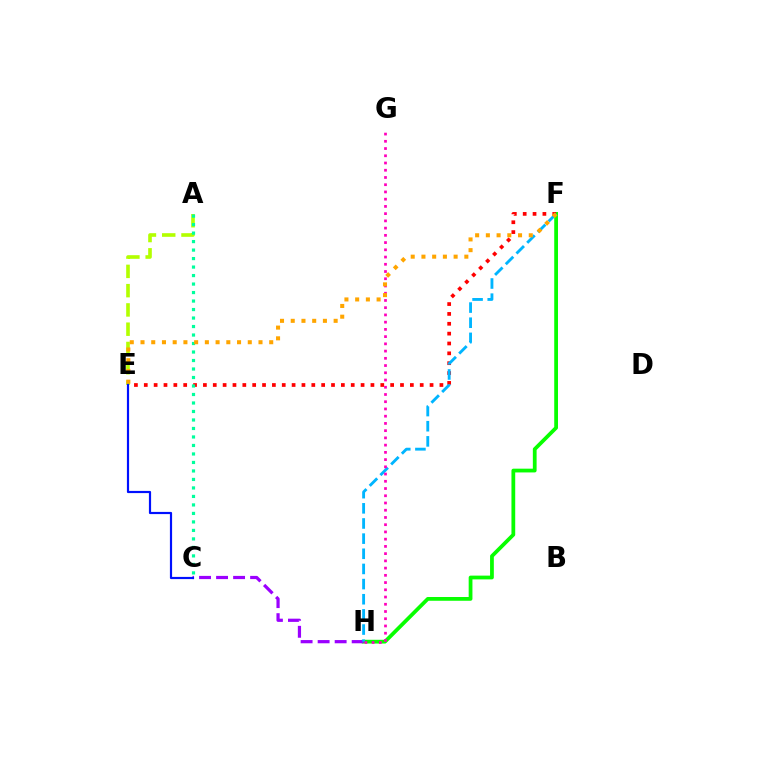{('F', 'H'): [{'color': '#08ff00', 'line_style': 'solid', 'thickness': 2.71}, {'color': '#00b5ff', 'line_style': 'dashed', 'thickness': 2.06}], ('E', 'F'): [{'color': '#ff0000', 'line_style': 'dotted', 'thickness': 2.68}, {'color': '#ffa500', 'line_style': 'dotted', 'thickness': 2.91}], ('A', 'E'): [{'color': '#b3ff00', 'line_style': 'dashed', 'thickness': 2.62}], ('C', 'H'): [{'color': '#9b00ff', 'line_style': 'dashed', 'thickness': 2.31}], ('A', 'C'): [{'color': '#00ff9d', 'line_style': 'dotted', 'thickness': 2.31}], ('G', 'H'): [{'color': '#ff00bd', 'line_style': 'dotted', 'thickness': 1.97}], ('C', 'E'): [{'color': '#0010ff', 'line_style': 'solid', 'thickness': 1.57}]}